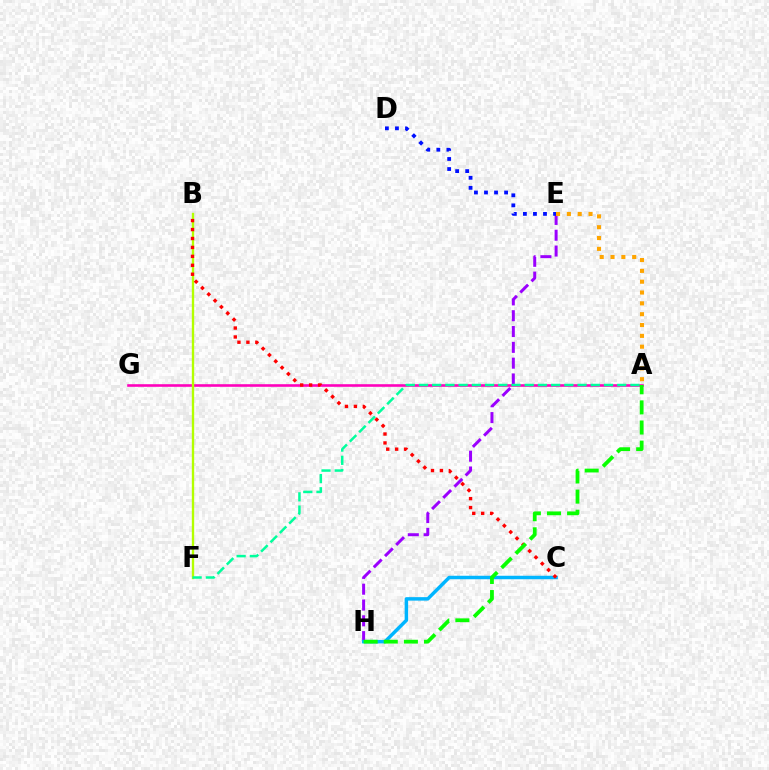{('E', 'H'): [{'color': '#9b00ff', 'line_style': 'dashed', 'thickness': 2.15}], ('C', 'H'): [{'color': '#00b5ff', 'line_style': 'solid', 'thickness': 2.5}], ('A', 'G'): [{'color': '#ff00bd', 'line_style': 'solid', 'thickness': 1.88}], ('B', 'F'): [{'color': '#b3ff00', 'line_style': 'solid', 'thickness': 1.7}], ('B', 'C'): [{'color': '#ff0000', 'line_style': 'dotted', 'thickness': 2.43}], ('A', 'F'): [{'color': '#00ff9d', 'line_style': 'dashed', 'thickness': 1.8}], ('D', 'E'): [{'color': '#0010ff', 'line_style': 'dotted', 'thickness': 2.73}], ('A', 'E'): [{'color': '#ffa500', 'line_style': 'dotted', 'thickness': 2.94}], ('A', 'H'): [{'color': '#08ff00', 'line_style': 'dashed', 'thickness': 2.73}]}